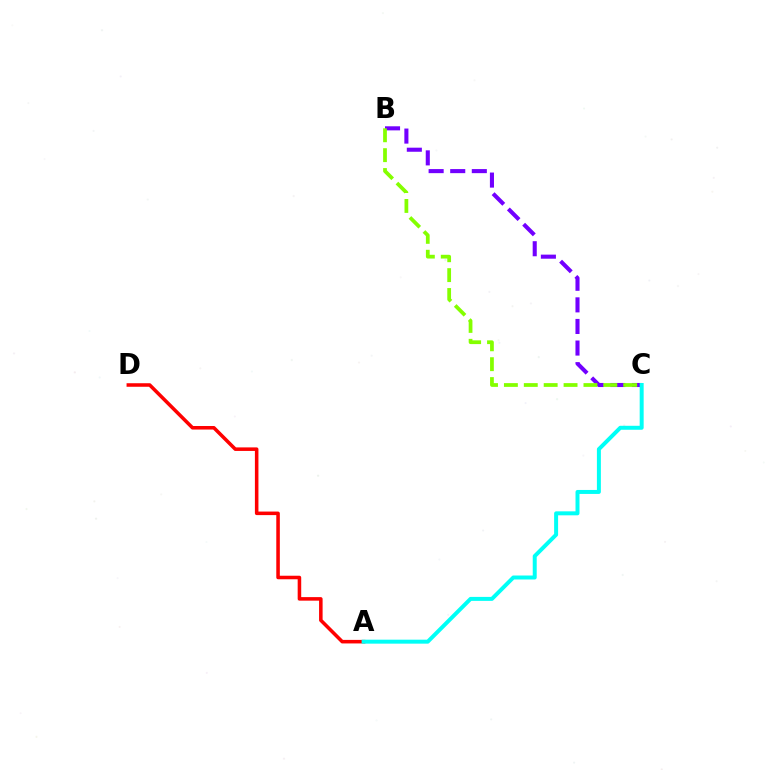{('B', 'C'): [{'color': '#7200ff', 'line_style': 'dashed', 'thickness': 2.93}, {'color': '#84ff00', 'line_style': 'dashed', 'thickness': 2.7}], ('A', 'D'): [{'color': '#ff0000', 'line_style': 'solid', 'thickness': 2.55}], ('A', 'C'): [{'color': '#00fff6', 'line_style': 'solid', 'thickness': 2.86}]}